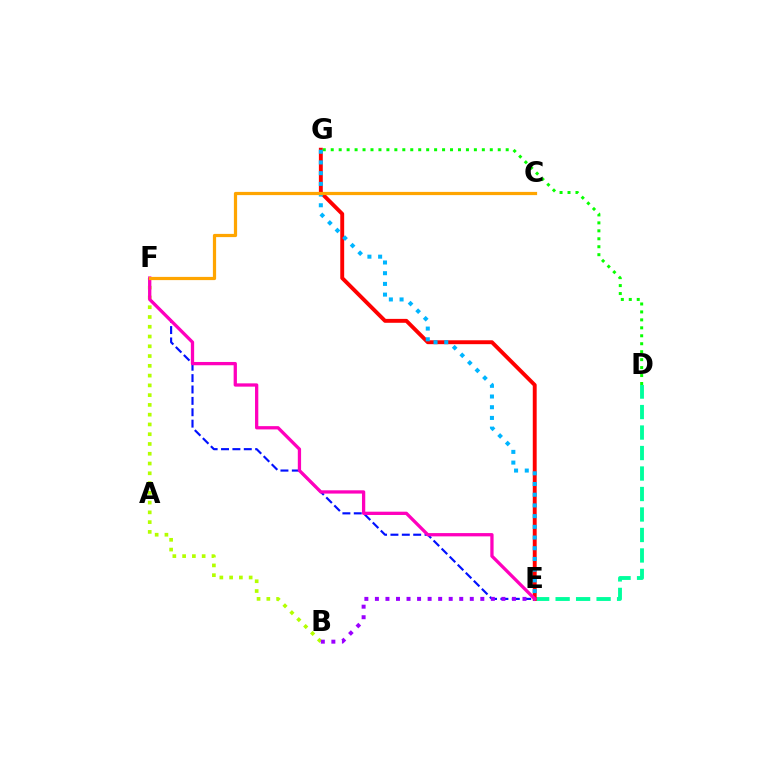{('D', 'E'): [{'color': '#00ff9d', 'line_style': 'dashed', 'thickness': 2.78}], ('B', 'F'): [{'color': '#b3ff00', 'line_style': 'dotted', 'thickness': 2.65}], ('E', 'G'): [{'color': '#ff0000', 'line_style': 'solid', 'thickness': 2.81}, {'color': '#00b5ff', 'line_style': 'dotted', 'thickness': 2.91}], ('E', 'F'): [{'color': '#0010ff', 'line_style': 'dashed', 'thickness': 1.55}, {'color': '#ff00bd', 'line_style': 'solid', 'thickness': 2.36}], ('B', 'E'): [{'color': '#9b00ff', 'line_style': 'dotted', 'thickness': 2.86}], ('D', 'G'): [{'color': '#08ff00', 'line_style': 'dotted', 'thickness': 2.16}], ('C', 'F'): [{'color': '#ffa500', 'line_style': 'solid', 'thickness': 2.32}]}